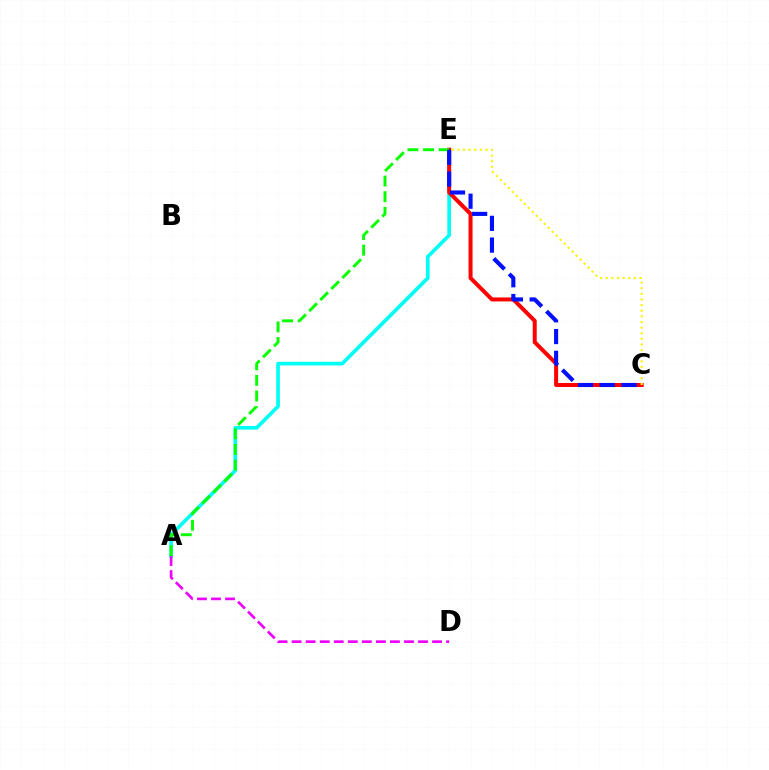{('A', 'E'): [{'color': '#00fff6', 'line_style': 'solid', 'thickness': 2.65}, {'color': '#08ff00', 'line_style': 'dashed', 'thickness': 2.12}], ('A', 'D'): [{'color': '#ee00ff', 'line_style': 'dashed', 'thickness': 1.91}], ('C', 'E'): [{'color': '#ff0000', 'line_style': 'solid', 'thickness': 2.87}, {'color': '#0010ff', 'line_style': 'dashed', 'thickness': 2.96}, {'color': '#fcf500', 'line_style': 'dotted', 'thickness': 1.53}]}